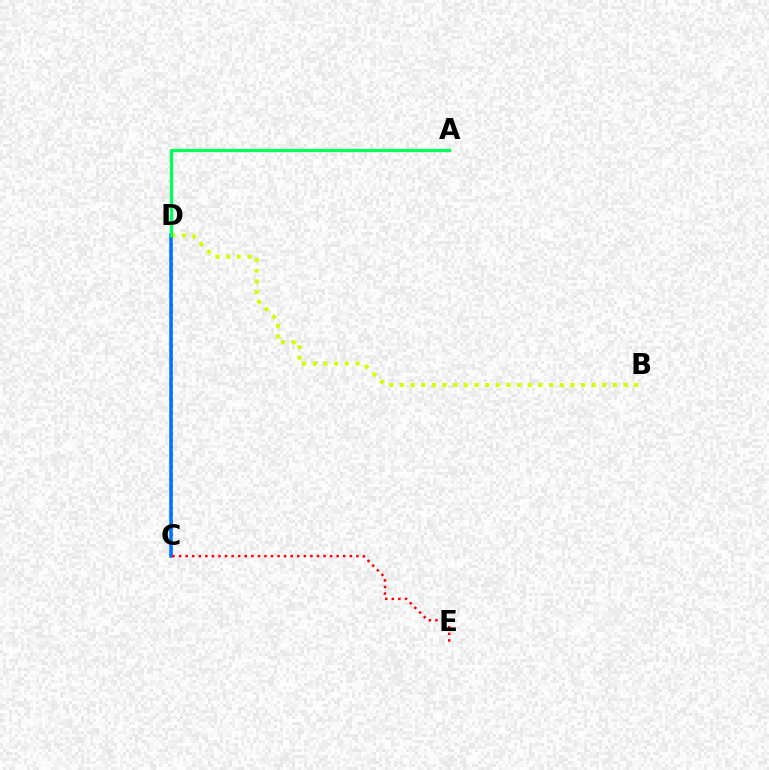{('C', 'D'): [{'color': '#b900ff', 'line_style': 'dotted', 'thickness': 1.84}, {'color': '#0074ff', 'line_style': 'solid', 'thickness': 2.54}], ('C', 'E'): [{'color': '#ff0000', 'line_style': 'dotted', 'thickness': 1.78}], ('B', 'D'): [{'color': '#d1ff00', 'line_style': 'dotted', 'thickness': 2.89}], ('A', 'D'): [{'color': '#00ff5c', 'line_style': 'solid', 'thickness': 2.35}]}